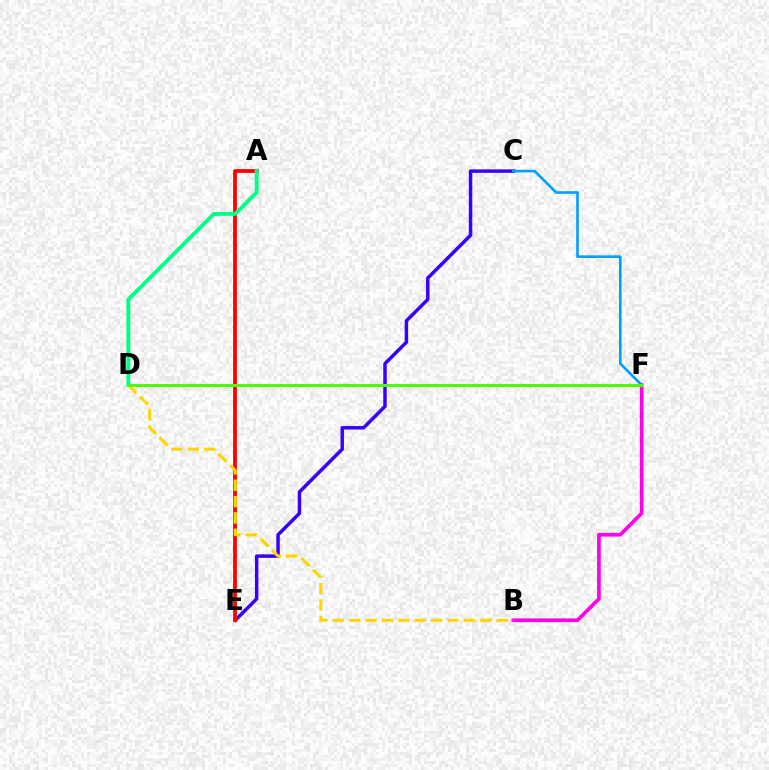{('B', 'F'): [{'color': '#ff00ed', 'line_style': 'solid', 'thickness': 2.64}], ('C', 'E'): [{'color': '#3700ff', 'line_style': 'solid', 'thickness': 2.5}], ('A', 'E'): [{'color': '#ff0000', 'line_style': 'solid', 'thickness': 2.72}], ('B', 'D'): [{'color': '#ffd500', 'line_style': 'dashed', 'thickness': 2.23}], ('C', 'F'): [{'color': '#009eff', 'line_style': 'solid', 'thickness': 1.88}], ('A', 'D'): [{'color': '#00ff86', 'line_style': 'solid', 'thickness': 2.8}], ('D', 'F'): [{'color': '#4fff00', 'line_style': 'solid', 'thickness': 2.13}]}